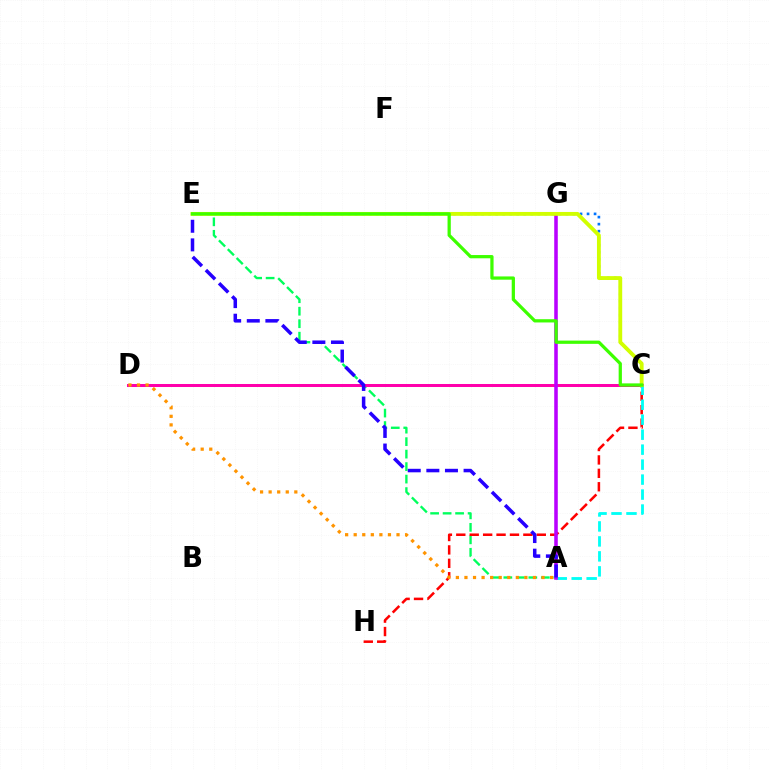{('A', 'E'): [{'color': '#00ff5c', 'line_style': 'dashed', 'thickness': 1.7}, {'color': '#2500ff', 'line_style': 'dashed', 'thickness': 2.53}], ('C', 'H'): [{'color': '#ff0000', 'line_style': 'dashed', 'thickness': 1.82}], ('C', 'D'): [{'color': '#ff00ac', 'line_style': 'solid', 'thickness': 2.17}], ('A', 'C'): [{'color': '#00fff6', 'line_style': 'dashed', 'thickness': 2.03}], ('C', 'E'): [{'color': '#0074ff', 'line_style': 'dotted', 'thickness': 1.91}, {'color': '#d1ff00', 'line_style': 'solid', 'thickness': 2.77}, {'color': '#3dff00', 'line_style': 'solid', 'thickness': 2.34}], ('A', 'G'): [{'color': '#b900ff', 'line_style': 'solid', 'thickness': 2.56}], ('A', 'D'): [{'color': '#ff9400', 'line_style': 'dotted', 'thickness': 2.33}]}